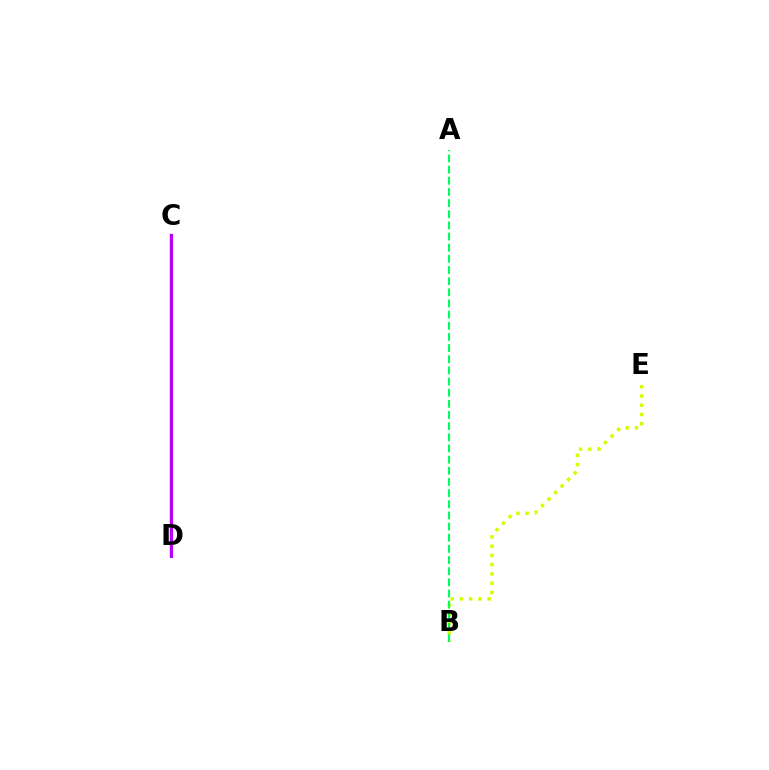{('B', 'E'): [{'color': '#d1ff00', 'line_style': 'dotted', 'thickness': 2.51}], ('C', 'D'): [{'color': '#0074ff', 'line_style': 'dashed', 'thickness': 2.16}, {'color': '#ff0000', 'line_style': 'solid', 'thickness': 1.65}, {'color': '#b900ff', 'line_style': 'solid', 'thickness': 2.21}], ('A', 'B'): [{'color': '#00ff5c', 'line_style': 'dashed', 'thickness': 1.52}]}